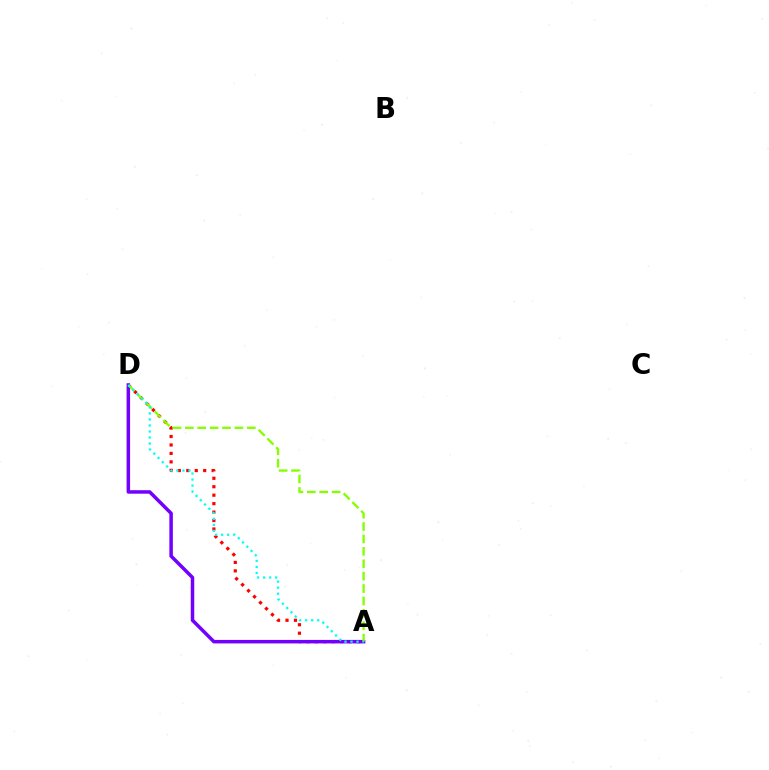{('A', 'D'): [{'color': '#ff0000', 'line_style': 'dotted', 'thickness': 2.3}, {'color': '#7200ff', 'line_style': 'solid', 'thickness': 2.52}, {'color': '#84ff00', 'line_style': 'dashed', 'thickness': 1.68}, {'color': '#00fff6', 'line_style': 'dotted', 'thickness': 1.64}]}